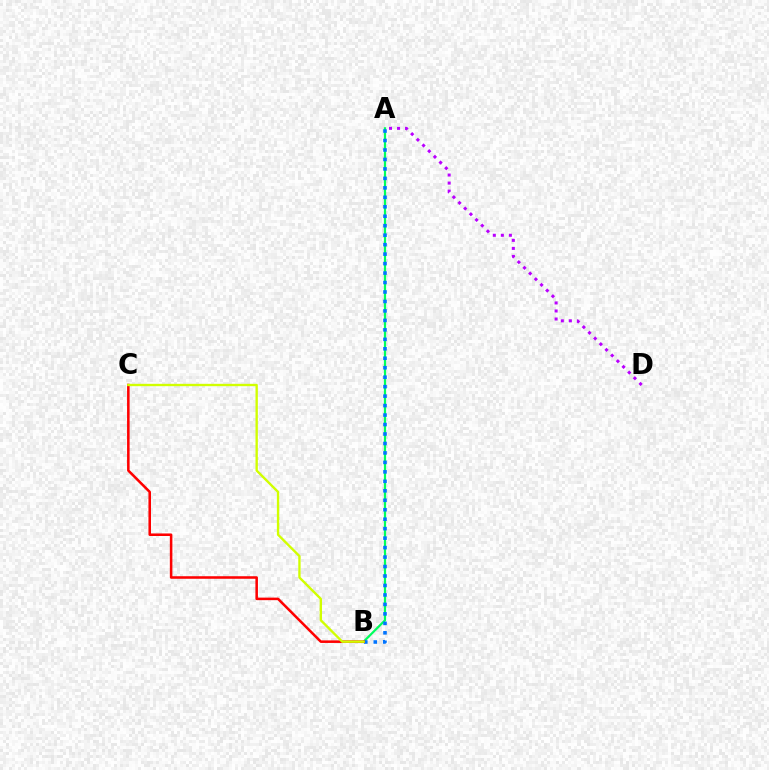{('A', 'B'): [{'color': '#00ff5c', 'line_style': 'solid', 'thickness': 1.59}, {'color': '#0074ff', 'line_style': 'dotted', 'thickness': 2.57}], ('A', 'D'): [{'color': '#b900ff', 'line_style': 'dotted', 'thickness': 2.18}], ('B', 'C'): [{'color': '#ff0000', 'line_style': 'solid', 'thickness': 1.83}, {'color': '#d1ff00', 'line_style': 'solid', 'thickness': 1.7}]}